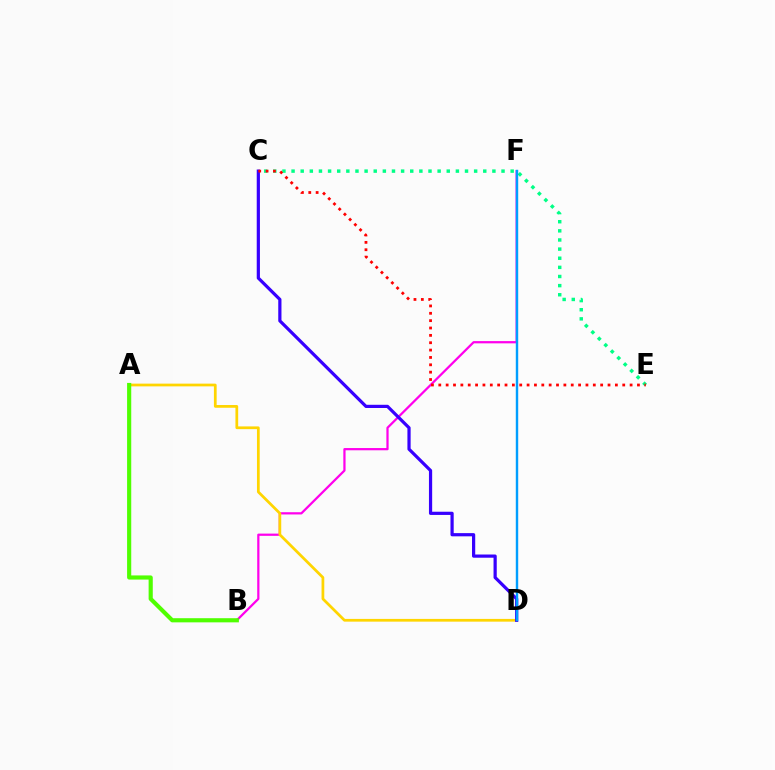{('B', 'F'): [{'color': '#ff00ed', 'line_style': 'solid', 'thickness': 1.61}], ('A', 'D'): [{'color': '#ffd500', 'line_style': 'solid', 'thickness': 1.97}], ('A', 'B'): [{'color': '#4fff00', 'line_style': 'solid', 'thickness': 2.98}], ('C', 'E'): [{'color': '#00ff86', 'line_style': 'dotted', 'thickness': 2.48}, {'color': '#ff0000', 'line_style': 'dotted', 'thickness': 2.0}], ('C', 'D'): [{'color': '#3700ff', 'line_style': 'solid', 'thickness': 2.31}], ('D', 'F'): [{'color': '#009eff', 'line_style': 'solid', 'thickness': 1.74}]}